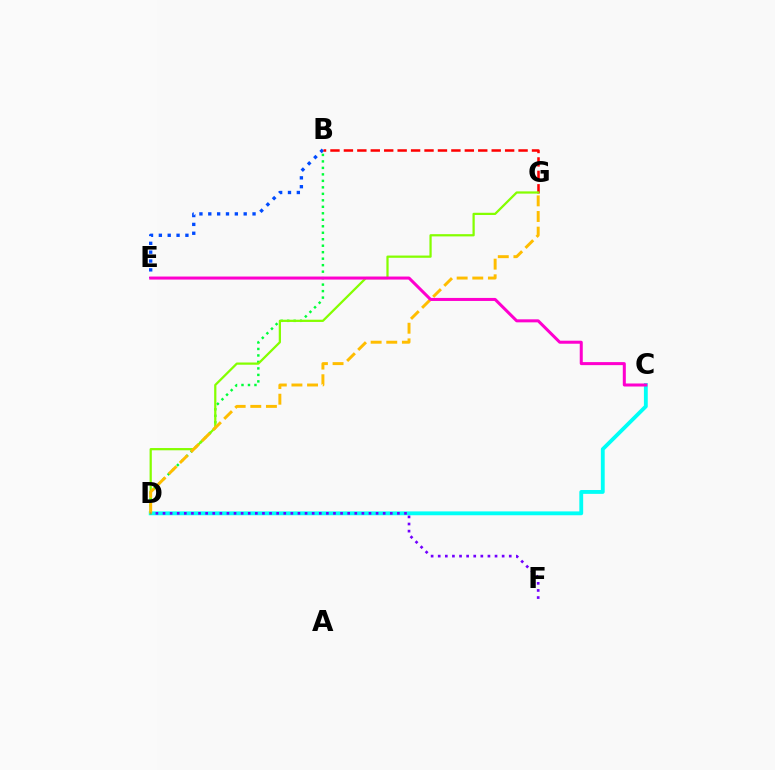{('B', 'D'): [{'color': '#00ff39', 'line_style': 'dotted', 'thickness': 1.76}], ('C', 'D'): [{'color': '#00fff6', 'line_style': 'solid', 'thickness': 2.77}], ('B', 'E'): [{'color': '#004bff', 'line_style': 'dotted', 'thickness': 2.41}], ('B', 'G'): [{'color': '#ff0000', 'line_style': 'dashed', 'thickness': 1.83}], ('D', 'G'): [{'color': '#84ff00', 'line_style': 'solid', 'thickness': 1.62}, {'color': '#ffbd00', 'line_style': 'dashed', 'thickness': 2.12}], ('C', 'E'): [{'color': '#ff00cf', 'line_style': 'solid', 'thickness': 2.18}], ('D', 'F'): [{'color': '#7200ff', 'line_style': 'dotted', 'thickness': 1.93}]}